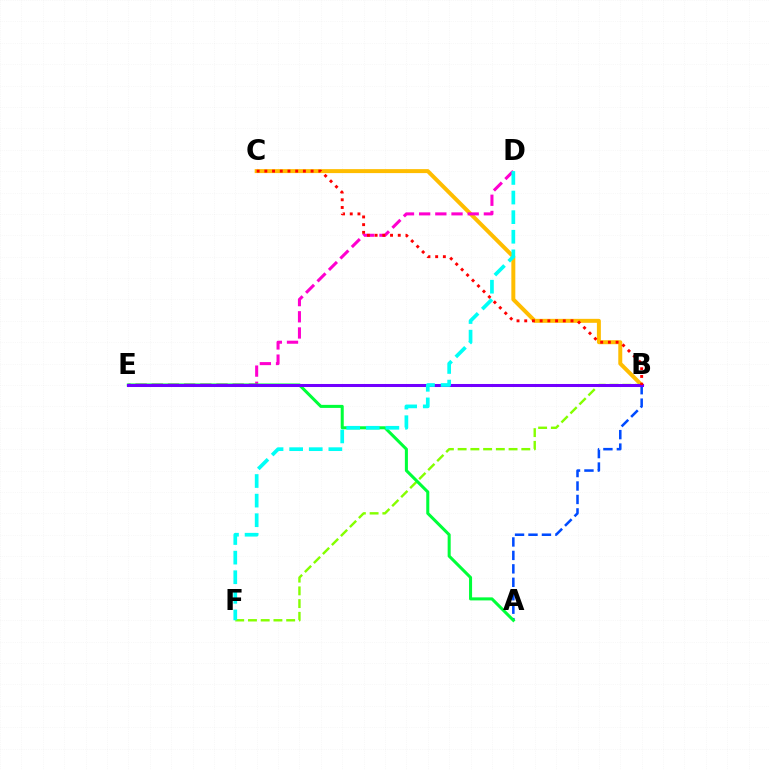{('B', 'C'): [{'color': '#ffbd00', 'line_style': 'solid', 'thickness': 2.86}, {'color': '#ff0000', 'line_style': 'dotted', 'thickness': 2.09}], ('A', 'B'): [{'color': '#004bff', 'line_style': 'dashed', 'thickness': 1.83}], ('D', 'E'): [{'color': '#ff00cf', 'line_style': 'dashed', 'thickness': 2.2}], ('B', 'F'): [{'color': '#84ff00', 'line_style': 'dashed', 'thickness': 1.73}], ('A', 'E'): [{'color': '#00ff39', 'line_style': 'solid', 'thickness': 2.19}], ('B', 'E'): [{'color': '#7200ff', 'line_style': 'solid', 'thickness': 2.18}], ('D', 'F'): [{'color': '#00fff6', 'line_style': 'dashed', 'thickness': 2.66}]}